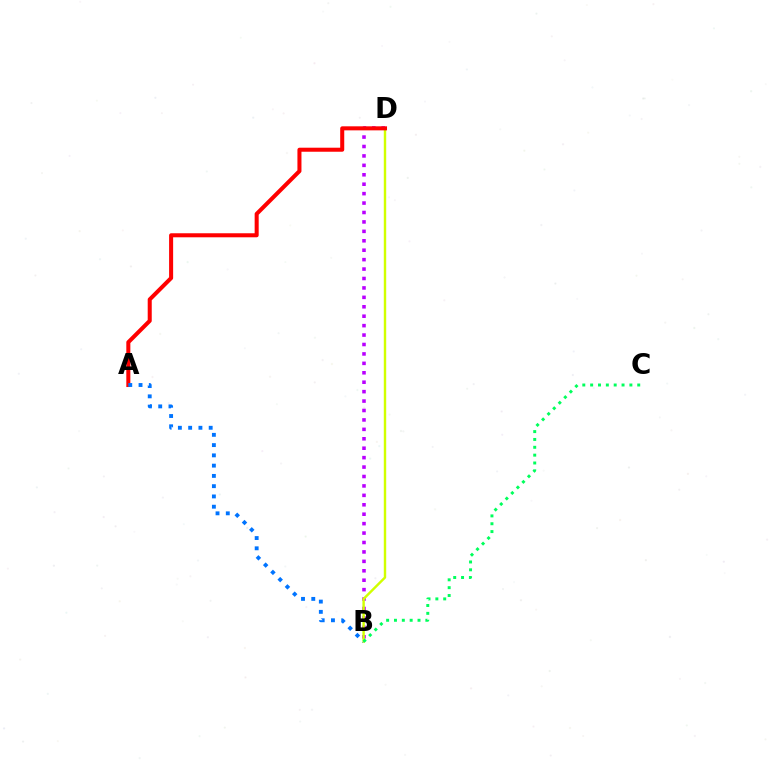{('B', 'D'): [{'color': '#b900ff', 'line_style': 'dotted', 'thickness': 2.56}, {'color': '#d1ff00', 'line_style': 'solid', 'thickness': 1.74}], ('A', 'D'): [{'color': '#ff0000', 'line_style': 'solid', 'thickness': 2.91}], ('A', 'B'): [{'color': '#0074ff', 'line_style': 'dotted', 'thickness': 2.79}], ('B', 'C'): [{'color': '#00ff5c', 'line_style': 'dotted', 'thickness': 2.13}]}